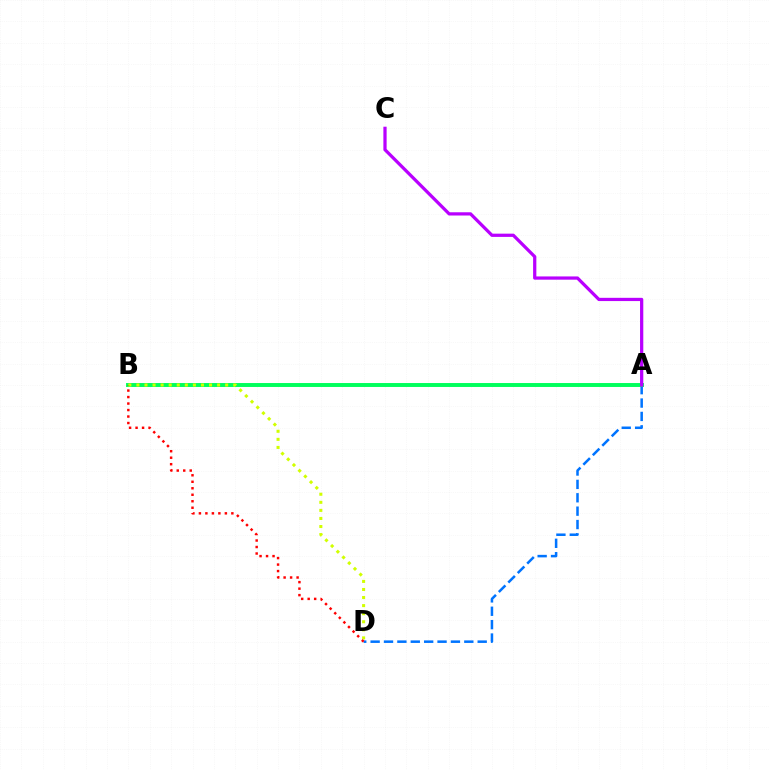{('A', 'D'): [{'color': '#0074ff', 'line_style': 'dashed', 'thickness': 1.82}], ('A', 'B'): [{'color': '#00ff5c', 'line_style': 'solid', 'thickness': 2.83}], ('B', 'D'): [{'color': '#d1ff00', 'line_style': 'dotted', 'thickness': 2.19}, {'color': '#ff0000', 'line_style': 'dotted', 'thickness': 1.76}], ('A', 'C'): [{'color': '#b900ff', 'line_style': 'solid', 'thickness': 2.33}]}